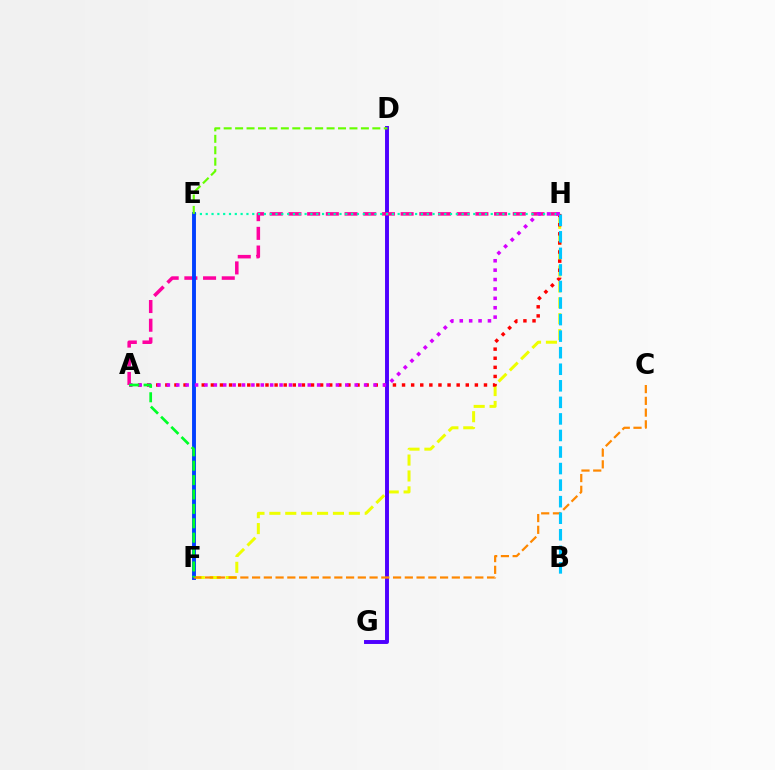{('F', 'H'): [{'color': '#eeff00', 'line_style': 'dashed', 'thickness': 2.16}], ('A', 'H'): [{'color': '#ff0000', 'line_style': 'dotted', 'thickness': 2.47}, {'color': '#ff00a0', 'line_style': 'dashed', 'thickness': 2.54}, {'color': '#d600ff', 'line_style': 'dotted', 'thickness': 2.55}], ('D', 'G'): [{'color': '#4f00ff', 'line_style': 'solid', 'thickness': 2.83}], ('E', 'H'): [{'color': '#00ffaf', 'line_style': 'dotted', 'thickness': 1.58}], ('E', 'F'): [{'color': '#003fff', 'line_style': 'solid', 'thickness': 2.8}], ('C', 'F'): [{'color': '#ff8800', 'line_style': 'dashed', 'thickness': 1.6}], ('D', 'E'): [{'color': '#66ff00', 'line_style': 'dashed', 'thickness': 1.55}], ('A', 'F'): [{'color': '#00ff27', 'line_style': 'dashed', 'thickness': 1.96}], ('B', 'H'): [{'color': '#00c7ff', 'line_style': 'dashed', 'thickness': 2.25}]}